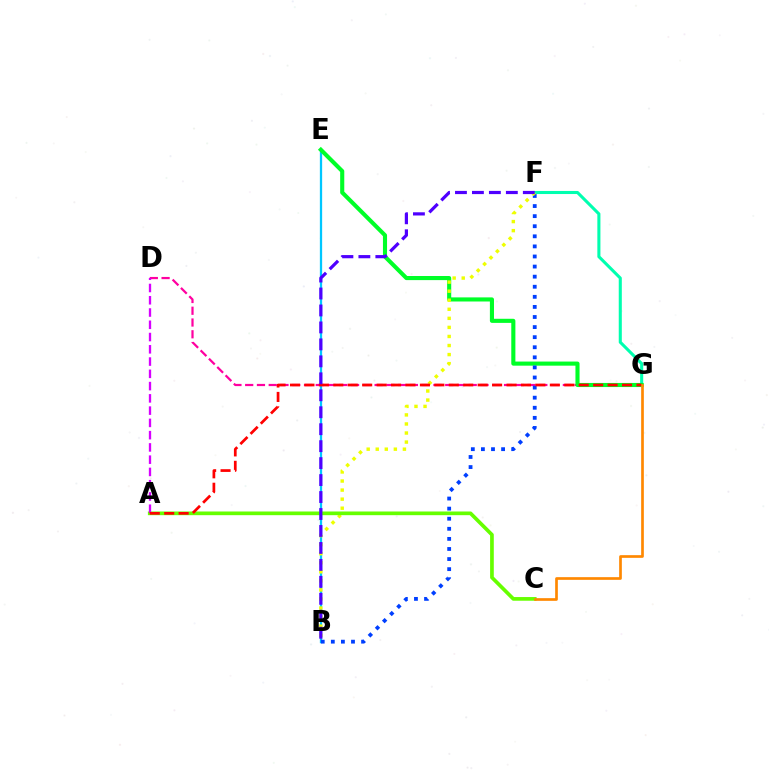{('F', 'G'): [{'color': '#00ffaf', 'line_style': 'solid', 'thickness': 2.21}], ('B', 'E'): [{'color': '#00c7ff', 'line_style': 'solid', 'thickness': 1.64}], ('D', 'G'): [{'color': '#ff00a0', 'line_style': 'dashed', 'thickness': 1.6}], ('E', 'G'): [{'color': '#00ff27', 'line_style': 'solid', 'thickness': 2.96}], ('B', 'F'): [{'color': '#003fff', 'line_style': 'dotted', 'thickness': 2.74}, {'color': '#eeff00', 'line_style': 'dotted', 'thickness': 2.46}, {'color': '#4f00ff', 'line_style': 'dashed', 'thickness': 2.3}], ('A', 'C'): [{'color': '#66ff00', 'line_style': 'solid', 'thickness': 2.65}], ('A', 'D'): [{'color': '#d600ff', 'line_style': 'dashed', 'thickness': 1.67}], ('A', 'G'): [{'color': '#ff0000', 'line_style': 'dashed', 'thickness': 1.96}], ('C', 'G'): [{'color': '#ff8800', 'line_style': 'solid', 'thickness': 1.93}]}